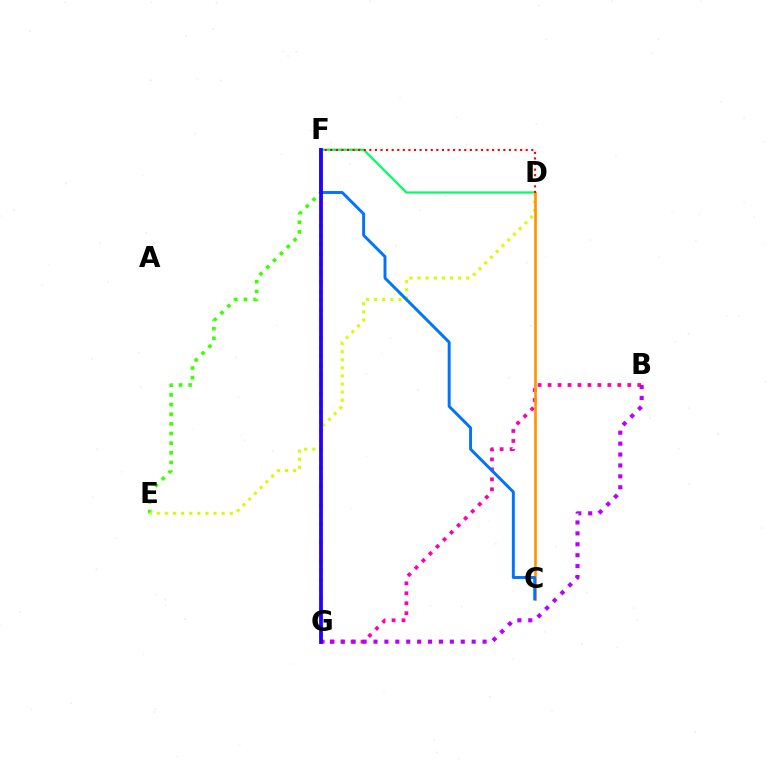{('D', 'F'): [{'color': '#00ff5c', 'line_style': 'solid', 'thickness': 1.59}, {'color': '#ff0000', 'line_style': 'dotted', 'thickness': 1.52}], ('B', 'G'): [{'color': '#ff00ac', 'line_style': 'dotted', 'thickness': 2.71}, {'color': '#b900ff', 'line_style': 'dotted', 'thickness': 2.96}], ('E', 'F'): [{'color': '#3dff00', 'line_style': 'dotted', 'thickness': 2.62}], ('F', 'G'): [{'color': '#00fff6', 'line_style': 'dotted', 'thickness': 2.53}, {'color': '#2500ff', 'line_style': 'solid', 'thickness': 2.72}], ('D', 'E'): [{'color': '#d1ff00', 'line_style': 'dotted', 'thickness': 2.2}], ('C', 'D'): [{'color': '#ff9400', 'line_style': 'solid', 'thickness': 1.91}], ('C', 'F'): [{'color': '#0074ff', 'line_style': 'solid', 'thickness': 2.12}]}